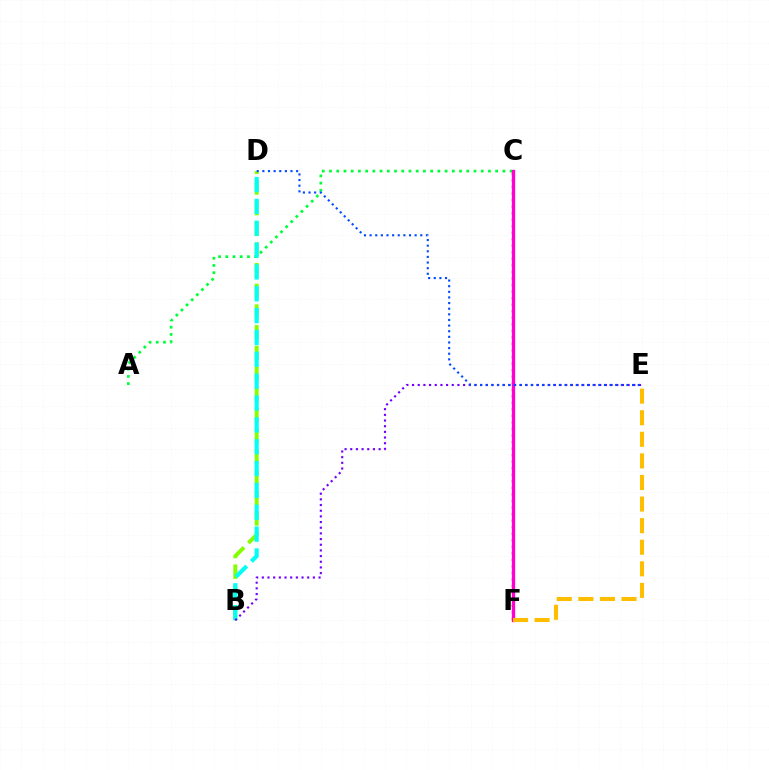{('C', 'F'): [{'color': '#ff0000', 'line_style': 'dotted', 'thickness': 1.78}, {'color': '#ff00cf', 'line_style': 'solid', 'thickness': 2.38}], ('B', 'D'): [{'color': '#84ff00', 'line_style': 'dashed', 'thickness': 2.81}, {'color': '#00fff6', 'line_style': 'dashed', 'thickness': 2.97}], ('A', 'C'): [{'color': '#00ff39', 'line_style': 'dotted', 'thickness': 1.96}], ('B', 'E'): [{'color': '#7200ff', 'line_style': 'dotted', 'thickness': 1.54}], ('E', 'F'): [{'color': '#ffbd00', 'line_style': 'dashed', 'thickness': 2.93}], ('D', 'E'): [{'color': '#004bff', 'line_style': 'dotted', 'thickness': 1.53}]}